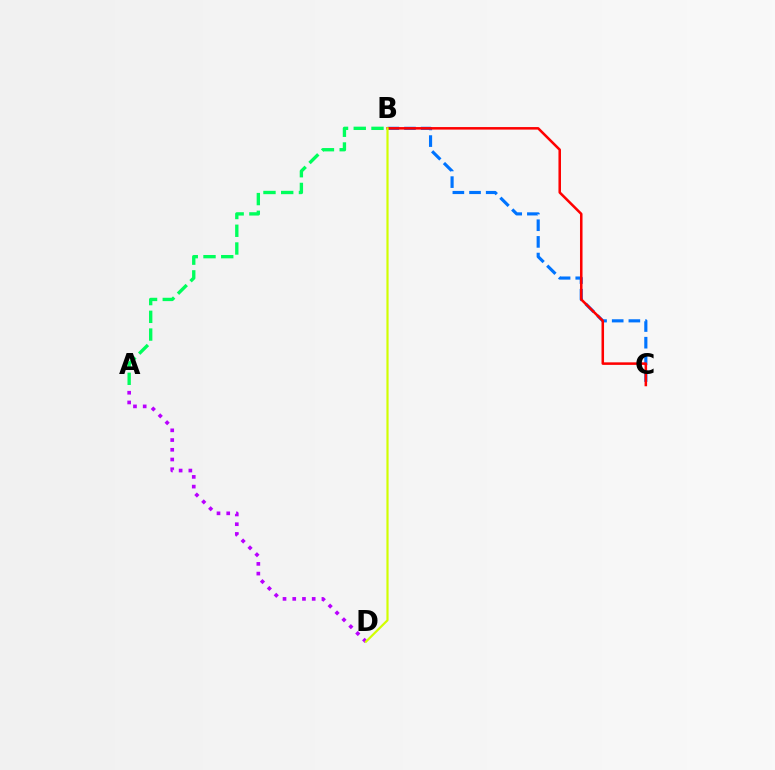{('A', 'D'): [{'color': '#b900ff', 'line_style': 'dotted', 'thickness': 2.64}], ('B', 'C'): [{'color': '#0074ff', 'line_style': 'dashed', 'thickness': 2.26}, {'color': '#ff0000', 'line_style': 'solid', 'thickness': 1.82}], ('A', 'B'): [{'color': '#00ff5c', 'line_style': 'dashed', 'thickness': 2.41}], ('B', 'D'): [{'color': '#d1ff00', 'line_style': 'solid', 'thickness': 1.57}]}